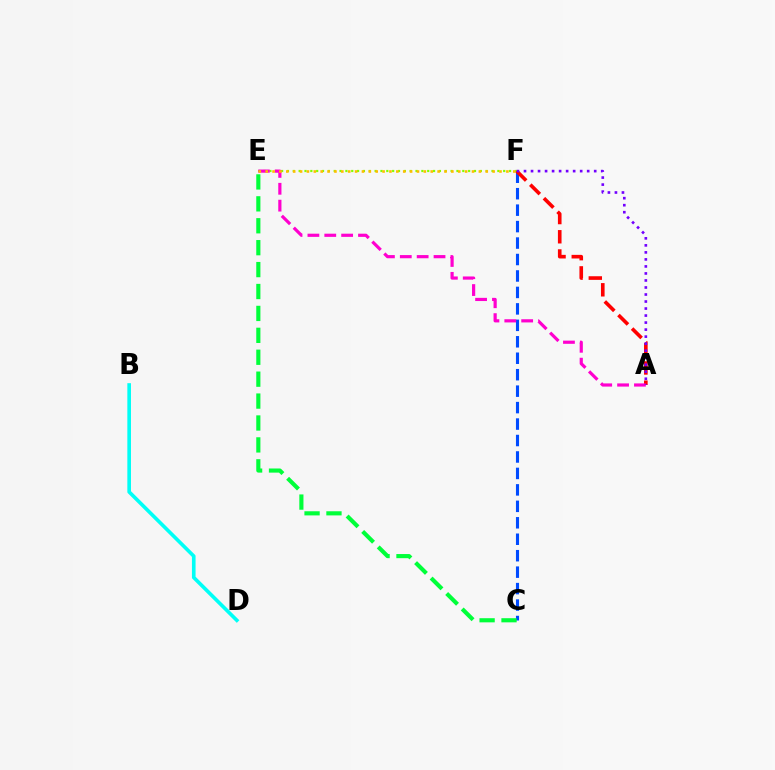{('E', 'F'): [{'color': '#84ff00', 'line_style': 'dotted', 'thickness': 1.59}, {'color': '#ffbd00', 'line_style': 'dotted', 'thickness': 1.87}], ('C', 'F'): [{'color': '#004bff', 'line_style': 'dashed', 'thickness': 2.24}], ('A', 'F'): [{'color': '#ff0000', 'line_style': 'dashed', 'thickness': 2.61}, {'color': '#7200ff', 'line_style': 'dotted', 'thickness': 1.91}], ('B', 'D'): [{'color': '#00fff6', 'line_style': 'solid', 'thickness': 2.62}], ('C', 'E'): [{'color': '#00ff39', 'line_style': 'dashed', 'thickness': 2.98}], ('A', 'E'): [{'color': '#ff00cf', 'line_style': 'dashed', 'thickness': 2.29}]}